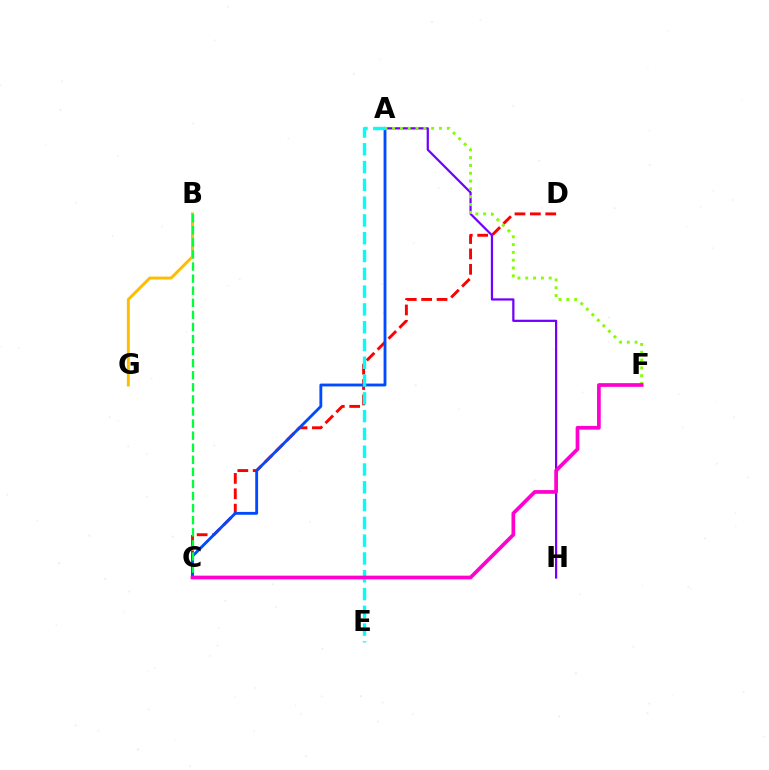{('C', 'D'): [{'color': '#ff0000', 'line_style': 'dashed', 'thickness': 2.09}], ('A', 'H'): [{'color': '#7200ff', 'line_style': 'solid', 'thickness': 1.61}], ('A', 'C'): [{'color': '#004bff', 'line_style': 'solid', 'thickness': 2.05}], ('A', 'F'): [{'color': '#84ff00', 'line_style': 'dotted', 'thickness': 2.12}], ('B', 'G'): [{'color': '#ffbd00', 'line_style': 'solid', 'thickness': 2.12}], ('B', 'C'): [{'color': '#00ff39', 'line_style': 'dashed', 'thickness': 1.64}], ('A', 'E'): [{'color': '#00fff6', 'line_style': 'dashed', 'thickness': 2.42}], ('C', 'F'): [{'color': '#ff00cf', 'line_style': 'solid', 'thickness': 2.67}]}